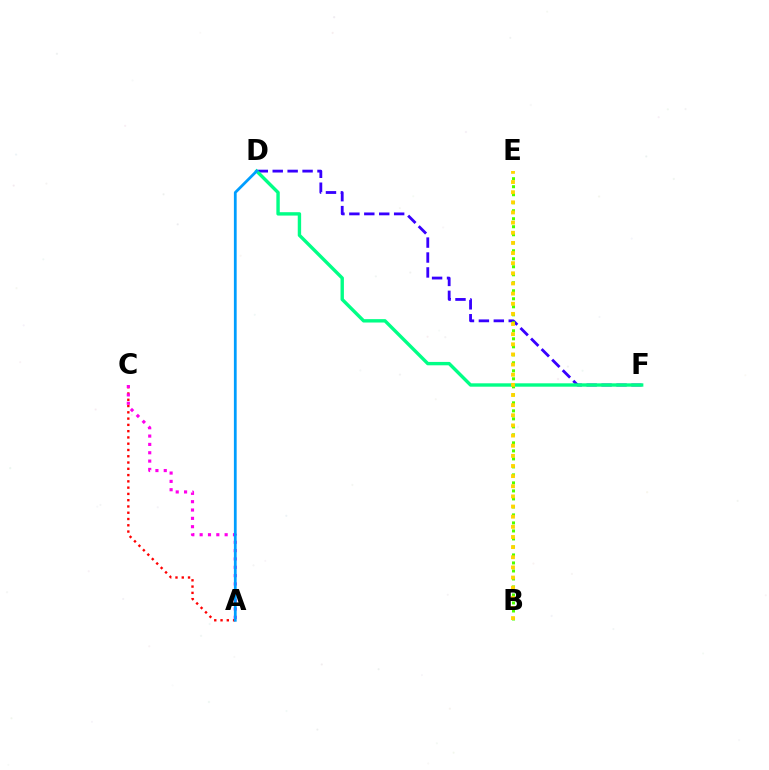{('D', 'F'): [{'color': '#3700ff', 'line_style': 'dashed', 'thickness': 2.03}, {'color': '#00ff86', 'line_style': 'solid', 'thickness': 2.44}], ('A', 'C'): [{'color': '#ff0000', 'line_style': 'dotted', 'thickness': 1.71}, {'color': '#ff00ed', 'line_style': 'dotted', 'thickness': 2.27}], ('B', 'E'): [{'color': '#4fff00', 'line_style': 'dotted', 'thickness': 2.17}, {'color': '#ffd500', 'line_style': 'dotted', 'thickness': 2.76}], ('A', 'D'): [{'color': '#009eff', 'line_style': 'solid', 'thickness': 1.99}]}